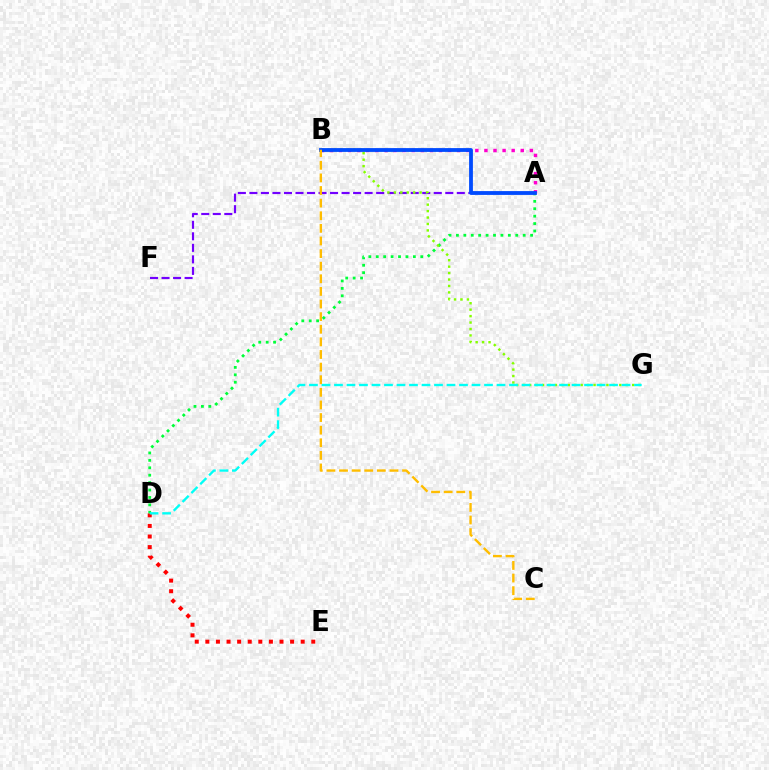{('D', 'E'): [{'color': '#ff0000', 'line_style': 'dotted', 'thickness': 2.88}], ('A', 'B'): [{'color': '#ff00cf', 'line_style': 'dotted', 'thickness': 2.47}, {'color': '#004bff', 'line_style': 'solid', 'thickness': 2.74}], ('A', 'F'): [{'color': '#7200ff', 'line_style': 'dashed', 'thickness': 1.57}], ('A', 'D'): [{'color': '#00ff39', 'line_style': 'dotted', 'thickness': 2.02}], ('B', 'G'): [{'color': '#84ff00', 'line_style': 'dotted', 'thickness': 1.75}], ('D', 'G'): [{'color': '#00fff6', 'line_style': 'dashed', 'thickness': 1.7}], ('B', 'C'): [{'color': '#ffbd00', 'line_style': 'dashed', 'thickness': 1.71}]}